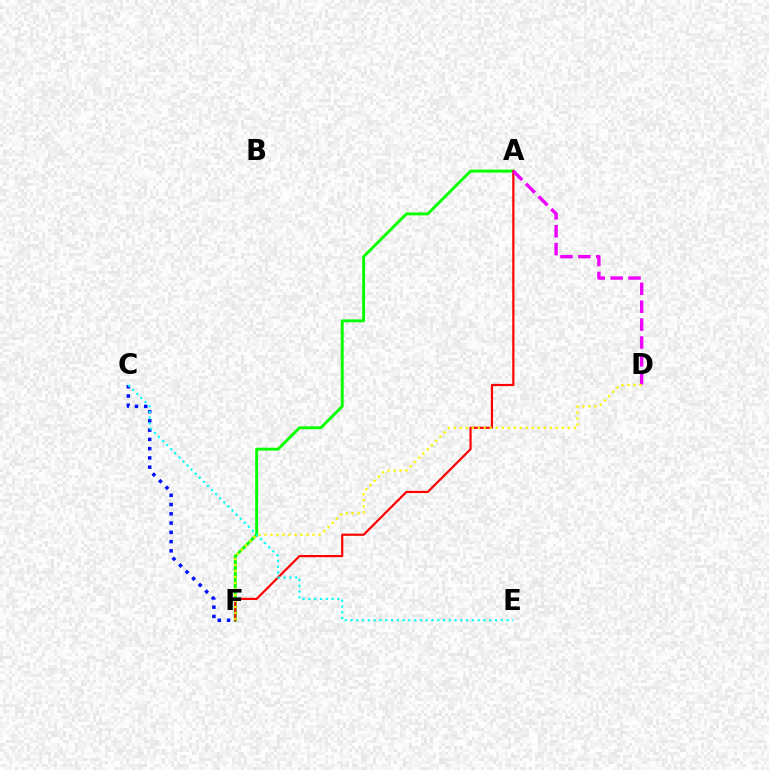{('A', 'F'): [{'color': '#08ff00', 'line_style': 'solid', 'thickness': 2.1}, {'color': '#ff0000', 'line_style': 'solid', 'thickness': 1.57}], ('C', 'F'): [{'color': '#0010ff', 'line_style': 'dotted', 'thickness': 2.51}], ('A', 'D'): [{'color': '#ee00ff', 'line_style': 'dashed', 'thickness': 2.43}], ('D', 'F'): [{'color': '#fcf500', 'line_style': 'dotted', 'thickness': 1.63}], ('C', 'E'): [{'color': '#00fff6', 'line_style': 'dotted', 'thickness': 1.57}]}